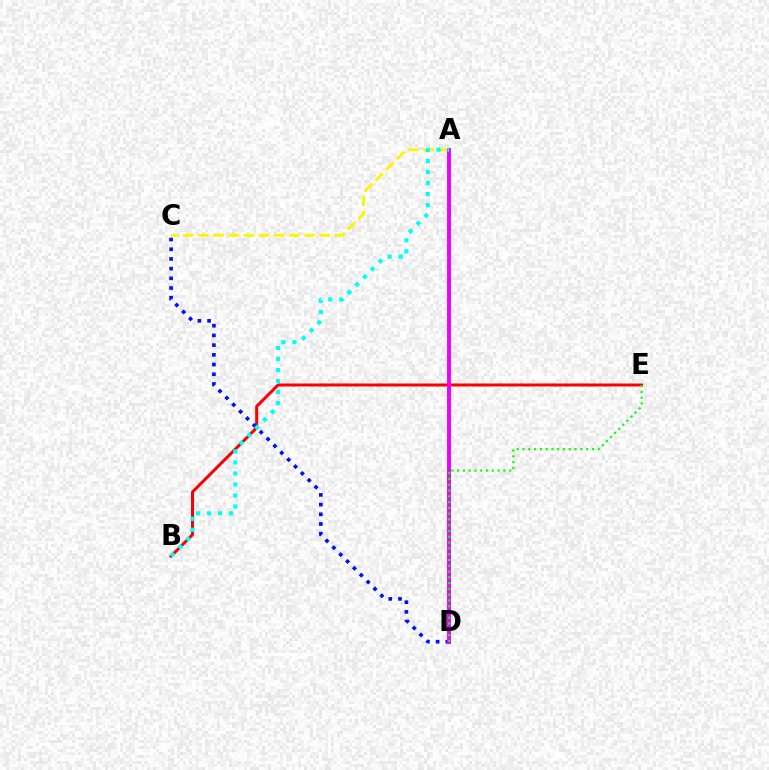{('B', 'E'): [{'color': '#ff0000', 'line_style': 'solid', 'thickness': 2.16}], ('C', 'D'): [{'color': '#0010ff', 'line_style': 'dotted', 'thickness': 2.64}], ('A', 'C'): [{'color': '#fcf500', 'line_style': 'dashed', 'thickness': 2.06}], ('A', 'D'): [{'color': '#ee00ff', 'line_style': 'solid', 'thickness': 2.82}], ('D', 'E'): [{'color': '#08ff00', 'line_style': 'dotted', 'thickness': 1.57}], ('A', 'B'): [{'color': '#00fff6', 'line_style': 'dotted', 'thickness': 2.99}]}